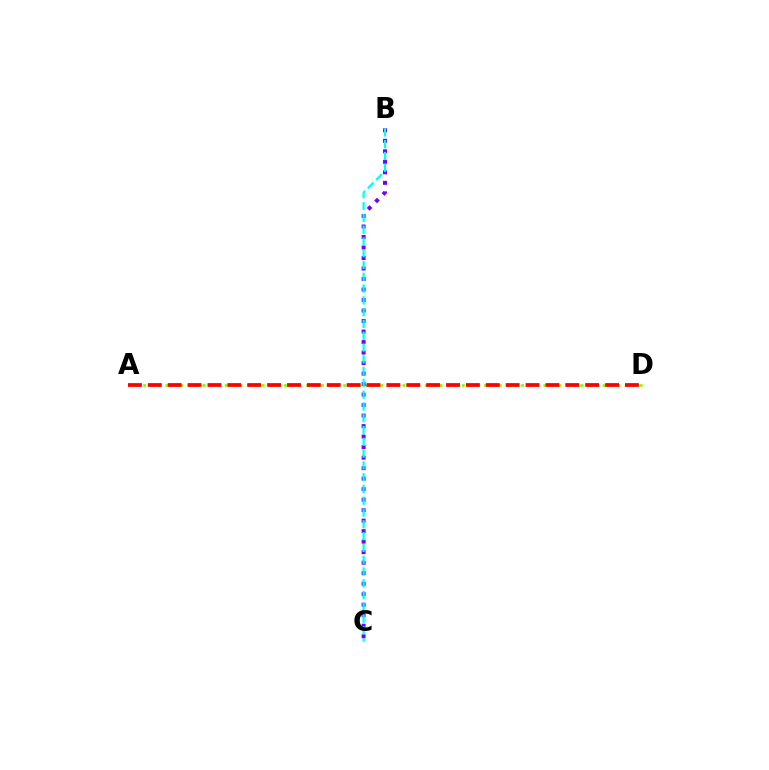{('A', 'D'): [{'color': '#84ff00', 'line_style': 'dotted', 'thickness': 2.01}, {'color': '#ff0000', 'line_style': 'dashed', 'thickness': 2.7}], ('B', 'C'): [{'color': '#7200ff', 'line_style': 'dotted', 'thickness': 2.85}, {'color': '#00fff6', 'line_style': 'dashed', 'thickness': 1.6}]}